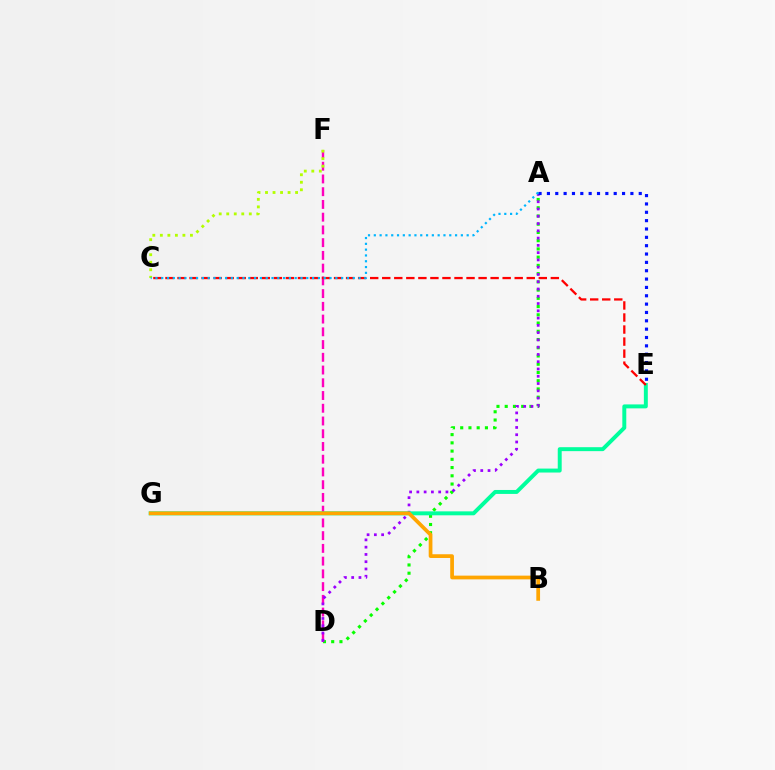{('A', 'D'): [{'color': '#08ff00', 'line_style': 'dotted', 'thickness': 2.24}, {'color': '#9b00ff', 'line_style': 'dotted', 'thickness': 1.98}], ('D', 'F'): [{'color': '#ff00bd', 'line_style': 'dashed', 'thickness': 1.73}], ('E', 'G'): [{'color': '#00ff9d', 'line_style': 'solid', 'thickness': 2.84}], ('A', 'E'): [{'color': '#0010ff', 'line_style': 'dotted', 'thickness': 2.27}], ('C', 'E'): [{'color': '#ff0000', 'line_style': 'dashed', 'thickness': 1.64}], ('C', 'F'): [{'color': '#b3ff00', 'line_style': 'dotted', 'thickness': 2.04}], ('A', 'C'): [{'color': '#00b5ff', 'line_style': 'dotted', 'thickness': 1.58}], ('B', 'G'): [{'color': '#ffa500', 'line_style': 'solid', 'thickness': 2.69}]}